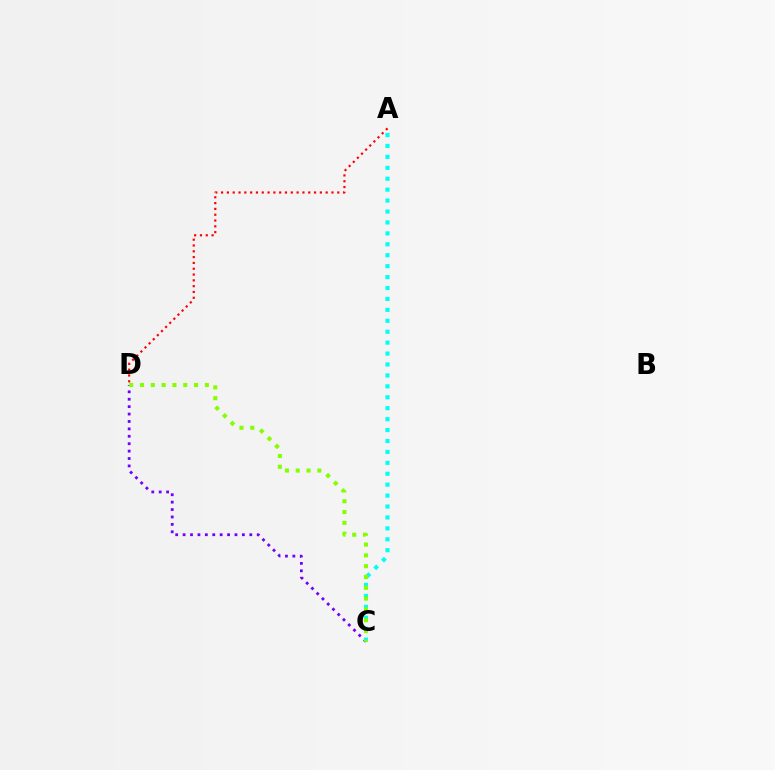{('A', 'D'): [{'color': '#ff0000', 'line_style': 'dotted', 'thickness': 1.58}], ('C', 'D'): [{'color': '#7200ff', 'line_style': 'dotted', 'thickness': 2.01}, {'color': '#84ff00', 'line_style': 'dotted', 'thickness': 2.94}], ('A', 'C'): [{'color': '#00fff6', 'line_style': 'dotted', 'thickness': 2.97}]}